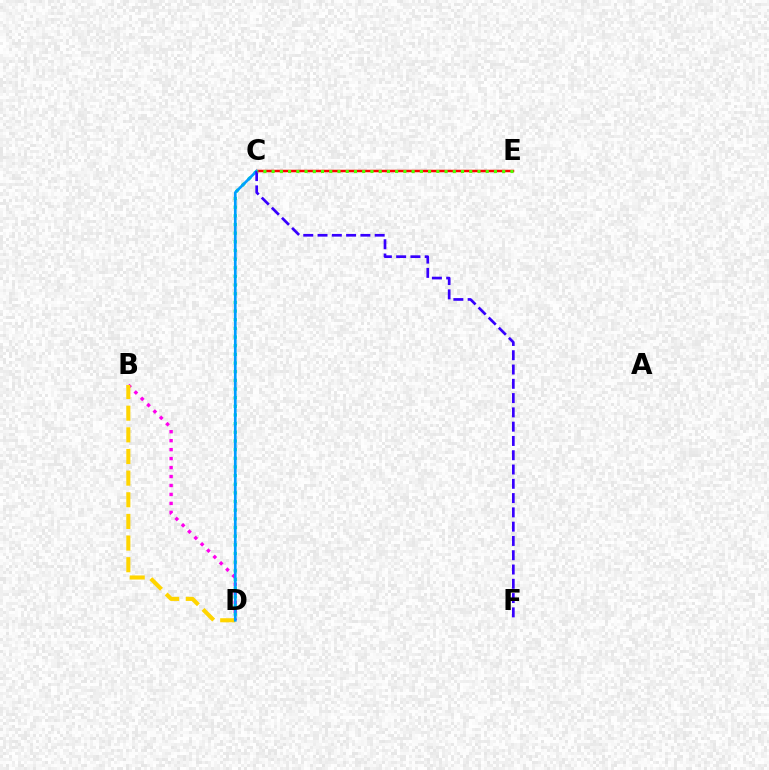{('C', 'E'): [{'color': '#ff0000', 'line_style': 'solid', 'thickness': 1.8}, {'color': '#4fff00', 'line_style': 'dotted', 'thickness': 2.24}], ('C', 'D'): [{'color': '#00ff86', 'line_style': 'dotted', 'thickness': 2.35}, {'color': '#009eff', 'line_style': 'solid', 'thickness': 1.93}], ('B', 'D'): [{'color': '#ff00ed', 'line_style': 'dotted', 'thickness': 2.43}, {'color': '#ffd500', 'line_style': 'dashed', 'thickness': 2.94}], ('C', 'F'): [{'color': '#3700ff', 'line_style': 'dashed', 'thickness': 1.94}]}